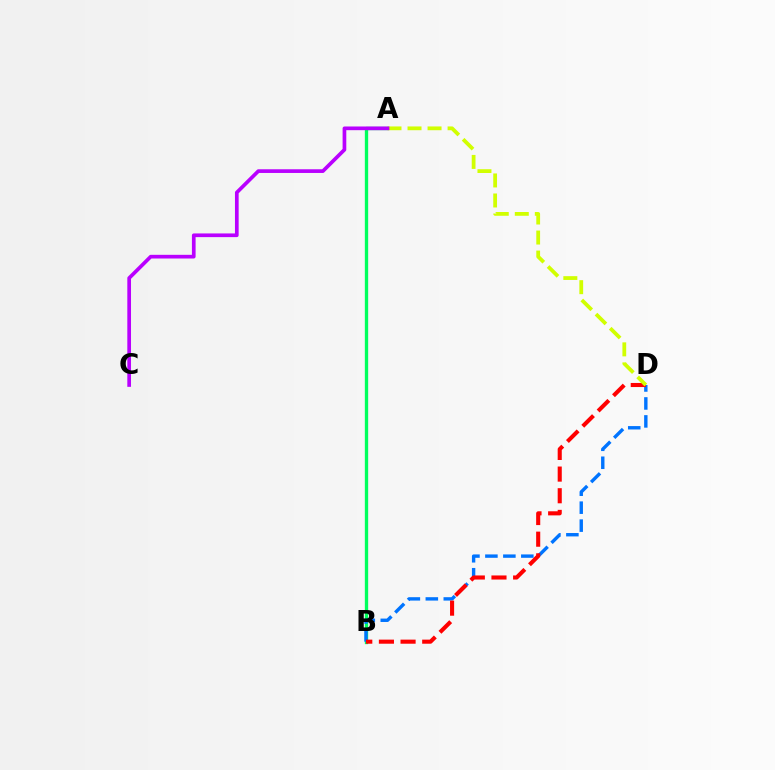{('A', 'B'): [{'color': '#00ff5c', 'line_style': 'solid', 'thickness': 2.39}], ('B', 'D'): [{'color': '#0074ff', 'line_style': 'dashed', 'thickness': 2.44}, {'color': '#ff0000', 'line_style': 'dashed', 'thickness': 2.94}], ('A', 'D'): [{'color': '#d1ff00', 'line_style': 'dashed', 'thickness': 2.72}], ('A', 'C'): [{'color': '#b900ff', 'line_style': 'solid', 'thickness': 2.66}]}